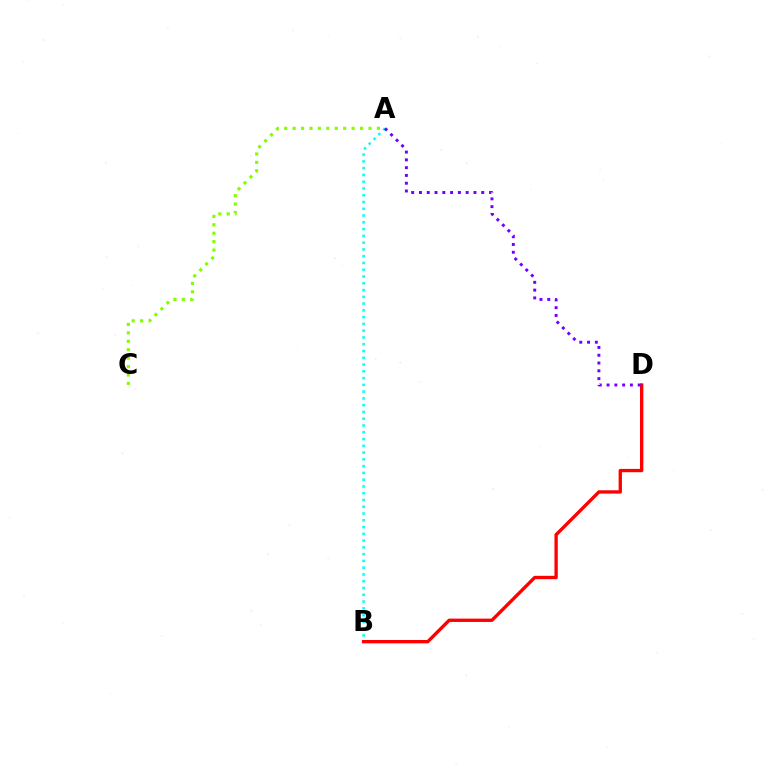{('A', 'B'): [{'color': '#00fff6', 'line_style': 'dotted', 'thickness': 1.84}], ('A', 'C'): [{'color': '#84ff00', 'line_style': 'dotted', 'thickness': 2.29}], ('B', 'D'): [{'color': '#ff0000', 'line_style': 'solid', 'thickness': 2.4}], ('A', 'D'): [{'color': '#7200ff', 'line_style': 'dotted', 'thickness': 2.11}]}